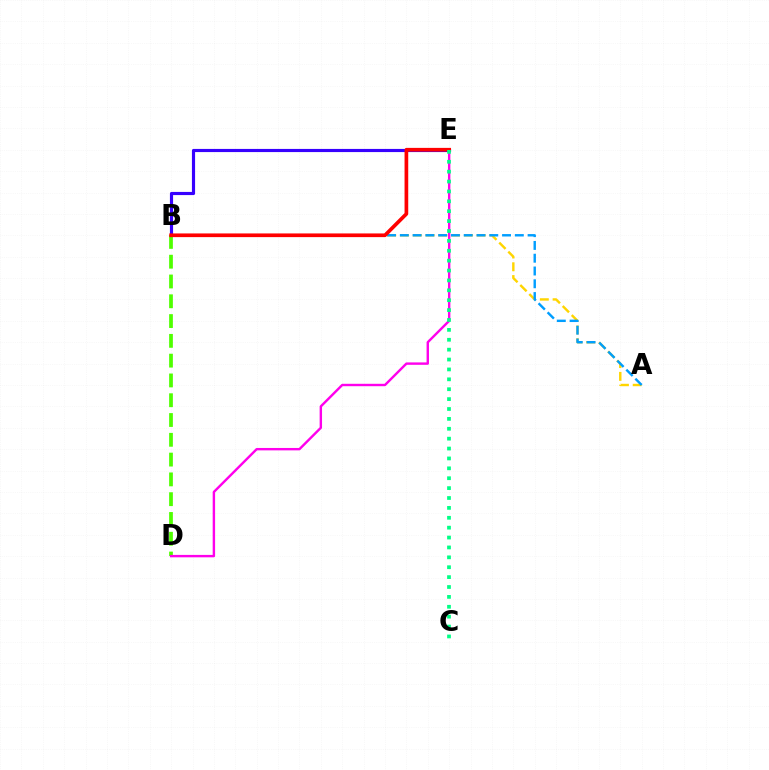{('A', 'B'): [{'color': '#ffd500', 'line_style': 'dashed', 'thickness': 1.74}, {'color': '#009eff', 'line_style': 'dashed', 'thickness': 1.74}], ('B', 'E'): [{'color': '#3700ff', 'line_style': 'solid', 'thickness': 2.27}, {'color': '#ff0000', 'line_style': 'solid', 'thickness': 2.66}], ('B', 'D'): [{'color': '#4fff00', 'line_style': 'dashed', 'thickness': 2.69}], ('D', 'E'): [{'color': '#ff00ed', 'line_style': 'solid', 'thickness': 1.73}], ('C', 'E'): [{'color': '#00ff86', 'line_style': 'dotted', 'thickness': 2.69}]}